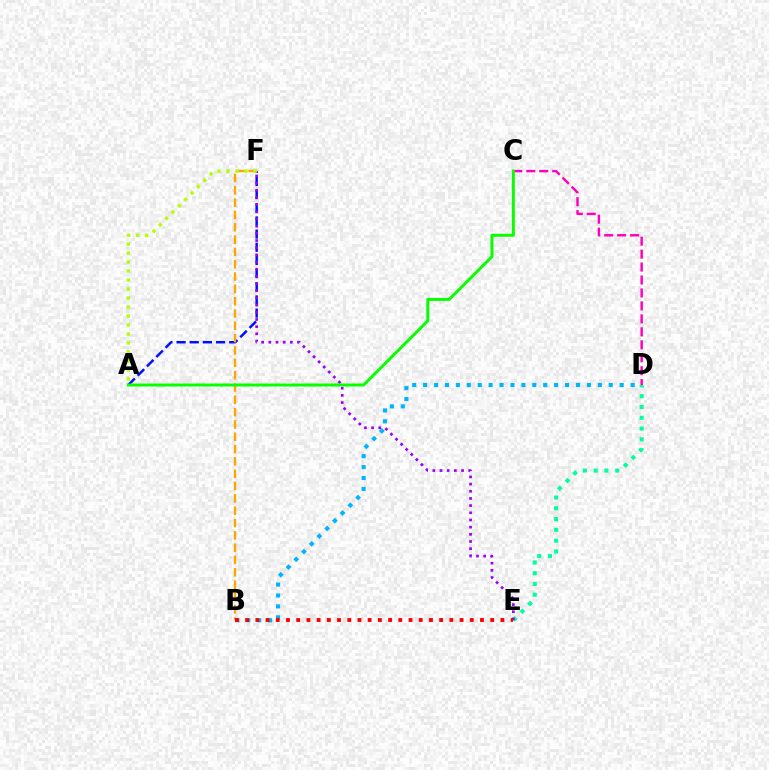{('A', 'F'): [{'color': '#0010ff', 'line_style': 'dashed', 'thickness': 1.79}, {'color': '#b3ff00', 'line_style': 'dotted', 'thickness': 2.44}], ('B', 'D'): [{'color': '#00b5ff', 'line_style': 'dotted', 'thickness': 2.97}], ('B', 'F'): [{'color': '#ffa500', 'line_style': 'dashed', 'thickness': 1.67}], ('D', 'E'): [{'color': '#00ff9d', 'line_style': 'dotted', 'thickness': 2.93}], ('C', 'D'): [{'color': '#ff00bd', 'line_style': 'dashed', 'thickness': 1.76}], ('E', 'F'): [{'color': '#9b00ff', 'line_style': 'dotted', 'thickness': 1.95}], ('A', 'C'): [{'color': '#08ff00', 'line_style': 'solid', 'thickness': 2.14}], ('B', 'E'): [{'color': '#ff0000', 'line_style': 'dotted', 'thickness': 2.77}]}